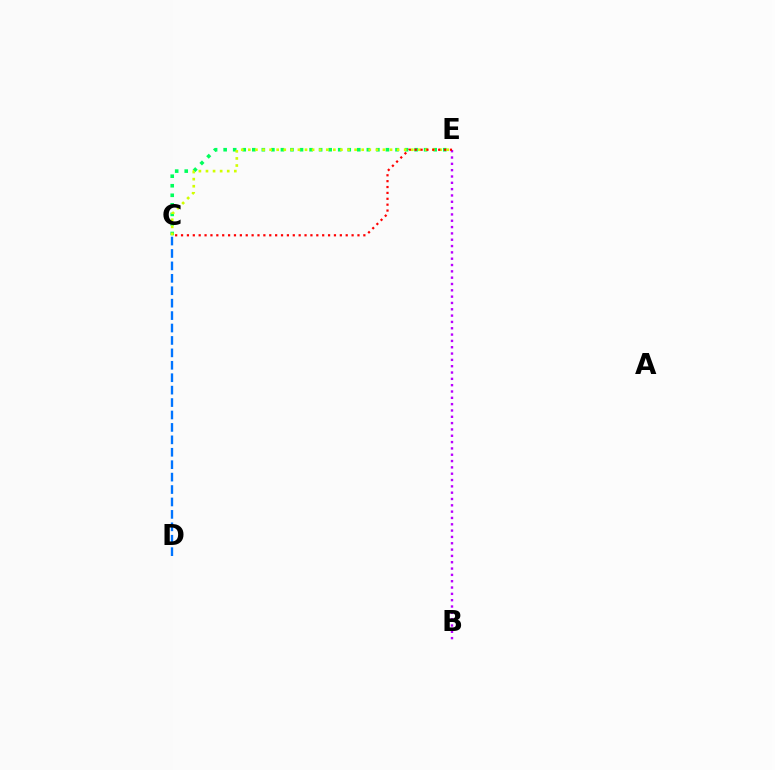{('C', 'E'): [{'color': '#00ff5c', 'line_style': 'dotted', 'thickness': 2.59}, {'color': '#d1ff00', 'line_style': 'dotted', 'thickness': 1.92}, {'color': '#ff0000', 'line_style': 'dotted', 'thickness': 1.6}], ('C', 'D'): [{'color': '#0074ff', 'line_style': 'dashed', 'thickness': 1.69}], ('B', 'E'): [{'color': '#b900ff', 'line_style': 'dotted', 'thickness': 1.72}]}